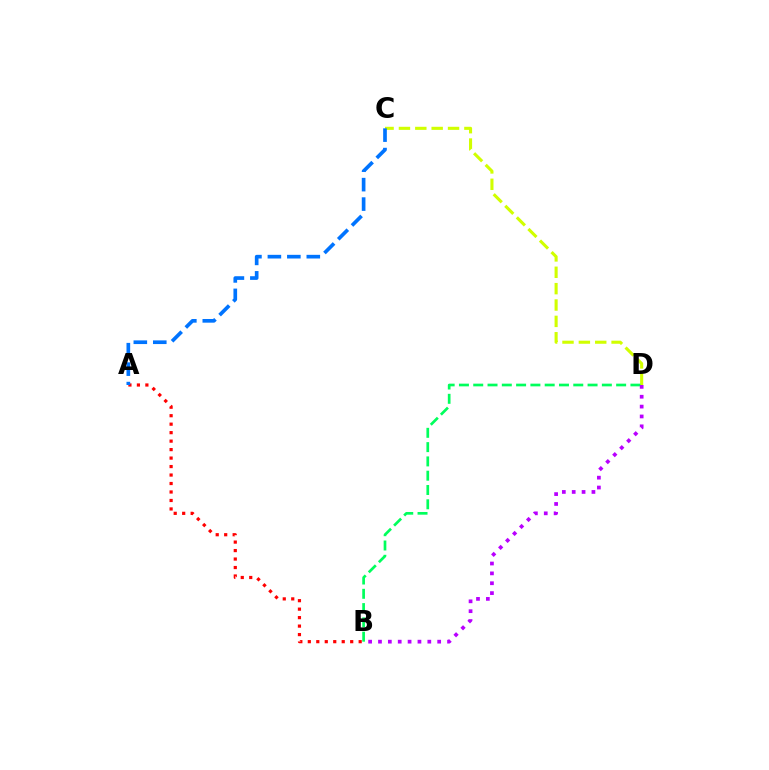{('A', 'B'): [{'color': '#ff0000', 'line_style': 'dotted', 'thickness': 2.3}], ('C', 'D'): [{'color': '#d1ff00', 'line_style': 'dashed', 'thickness': 2.22}], ('A', 'C'): [{'color': '#0074ff', 'line_style': 'dashed', 'thickness': 2.64}], ('B', 'D'): [{'color': '#00ff5c', 'line_style': 'dashed', 'thickness': 1.94}, {'color': '#b900ff', 'line_style': 'dotted', 'thickness': 2.68}]}